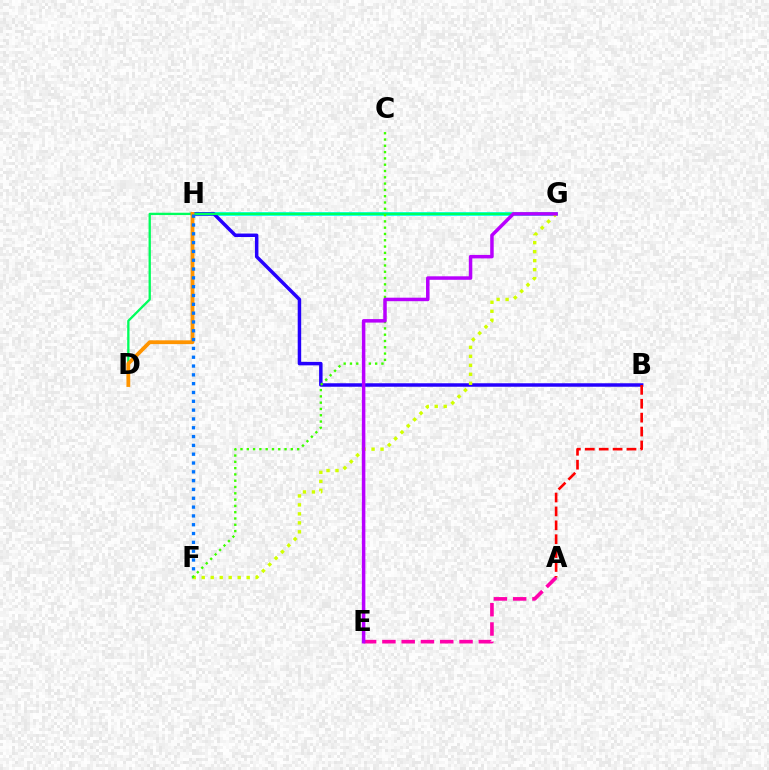{('G', 'H'): [{'color': '#00fff6', 'line_style': 'solid', 'thickness': 2.69}], ('B', 'H'): [{'color': '#2500ff', 'line_style': 'solid', 'thickness': 2.5}], ('D', 'G'): [{'color': '#00ff5c', 'line_style': 'solid', 'thickness': 1.67}], ('D', 'H'): [{'color': '#ff9400', 'line_style': 'solid', 'thickness': 2.74}], ('F', 'H'): [{'color': '#0074ff', 'line_style': 'dotted', 'thickness': 2.4}], ('A', 'E'): [{'color': '#ff00ac', 'line_style': 'dashed', 'thickness': 2.62}], ('F', 'G'): [{'color': '#d1ff00', 'line_style': 'dotted', 'thickness': 2.44}], ('C', 'F'): [{'color': '#3dff00', 'line_style': 'dotted', 'thickness': 1.71}], ('E', 'G'): [{'color': '#b900ff', 'line_style': 'solid', 'thickness': 2.52}], ('A', 'B'): [{'color': '#ff0000', 'line_style': 'dashed', 'thickness': 1.89}]}